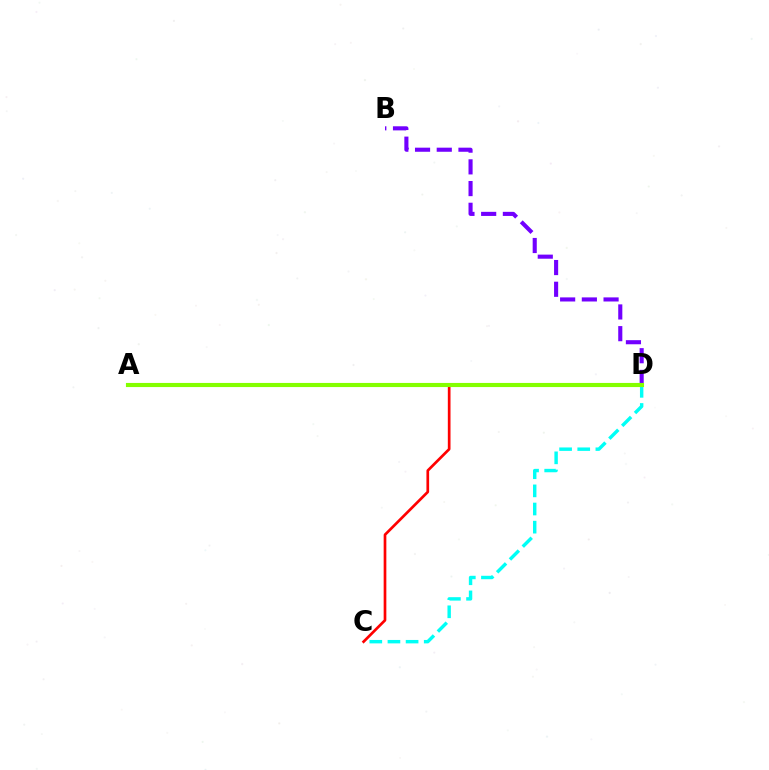{('B', 'D'): [{'color': '#7200ff', 'line_style': 'dashed', 'thickness': 2.95}], ('C', 'D'): [{'color': '#00fff6', 'line_style': 'dashed', 'thickness': 2.46}, {'color': '#ff0000', 'line_style': 'solid', 'thickness': 1.94}], ('A', 'D'): [{'color': '#84ff00', 'line_style': 'solid', 'thickness': 2.97}]}